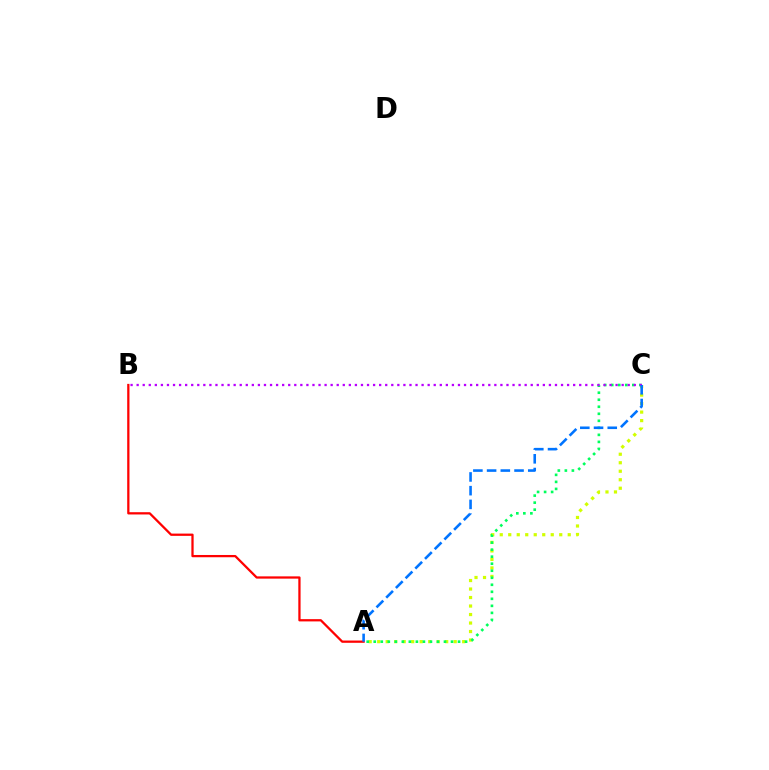{('A', 'C'): [{'color': '#d1ff00', 'line_style': 'dotted', 'thickness': 2.31}, {'color': '#00ff5c', 'line_style': 'dotted', 'thickness': 1.91}, {'color': '#0074ff', 'line_style': 'dashed', 'thickness': 1.86}], ('B', 'C'): [{'color': '#b900ff', 'line_style': 'dotted', 'thickness': 1.65}], ('A', 'B'): [{'color': '#ff0000', 'line_style': 'solid', 'thickness': 1.63}]}